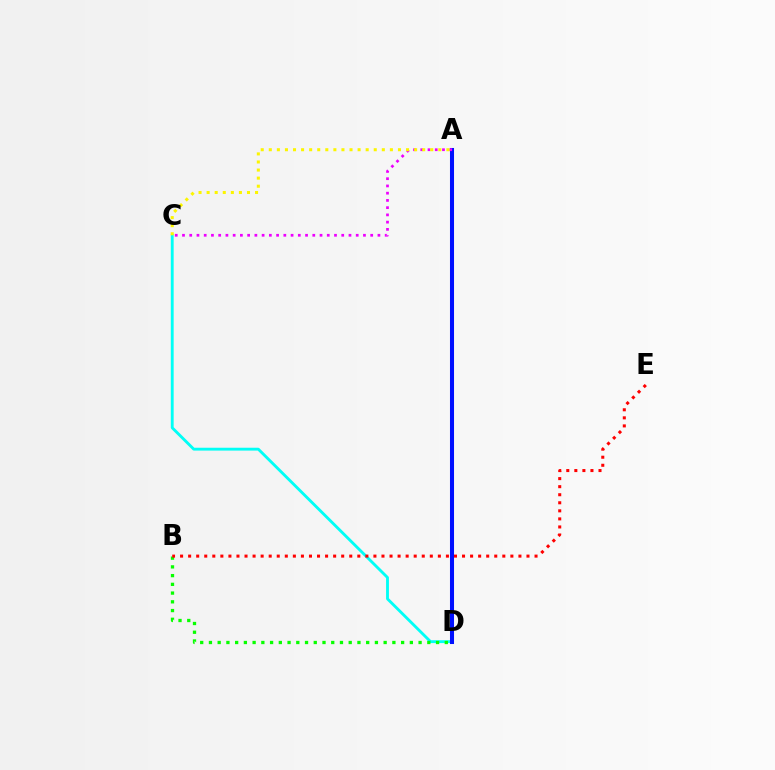{('C', 'D'): [{'color': '#00fff6', 'line_style': 'solid', 'thickness': 2.05}], ('B', 'D'): [{'color': '#08ff00', 'line_style': 'dotted', 'thickness': 2.37}], ('B', 'E'): [{'color': '#ff0000', 'line_style': 'dotted', 'thickness': 2.19}], ('A', 'D'): [{'color': '#0010ff', 'line_style': 'solid', 'thickness': 2.91}], ('A', 'C'): [{'color': '#ee00ff', 'line_style': 'dotted', 'thickness': 1.97}, {'color': '#fcf500', 'line_style': 'dotted', 'thickness': 2.19}]}